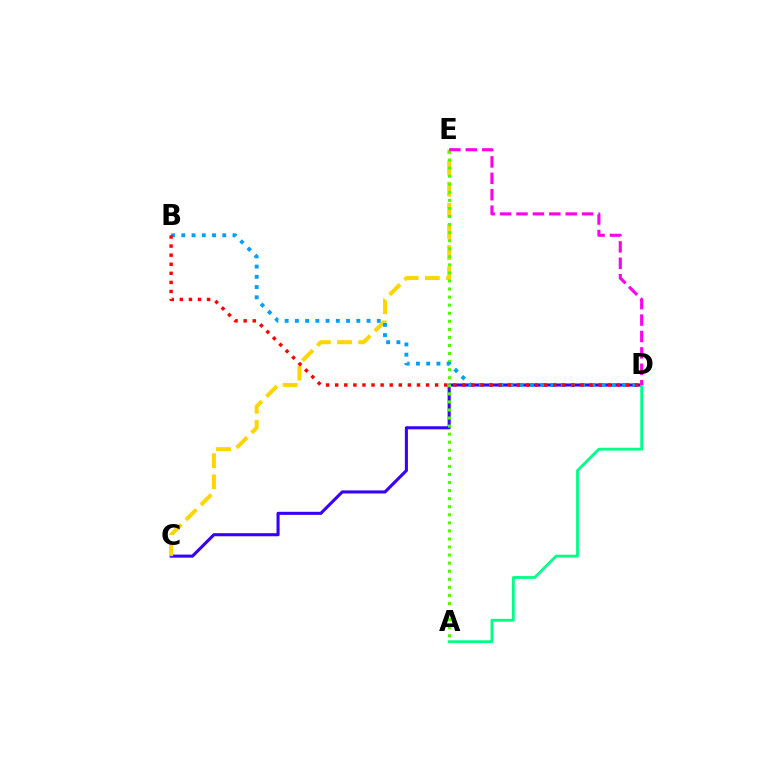{('C', 'D'): [{'color': '#3700ff', 'line_style': 'solid', 'thickness': 2.22}], ('C', 'E'): [{'color': '#ffd500', 'line_style': 'dashed', 'thickness': 2.87}], ('A', 'D'): [{'color': '#00ff86', 'line_style': 'solid', 'thickness': 2.02}], ('A', 'E'): [{'color': '#4fff00', 'line_style': 'dotted', 'thickness': 2.19}], ('B', 'D'): [{'color': '#009eff', 'line_style': 'dotted', 'thickness': 2.78}, {'color': '#ff0000', 'line_style': 'dotted', 'thickness': 2.47}], ('D', 'E'): [{'color': '#ff00ed', 'line_style': 'dashed', 'thickness': 2.23}]}